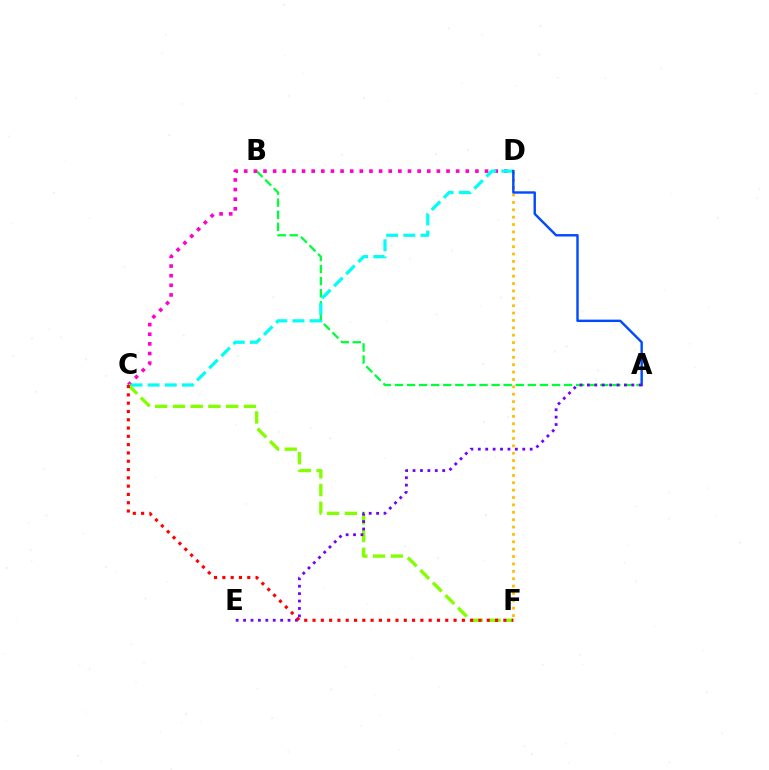{('A', 'B'): [{'color': '#00ff39', 'line_style': 'dashed', 'thickness': 1.64}], ('C', 'D'): [{'color': '#ff00cf', 'line_style': 'dotted', 'thickness': 2.62}, {'color': '#00fff6', 'line_style': 'dashed', 'thickness': 2.33}], ('D', 'F'): [{'color': '#ffbd00', 'line_style': 'dotted', 'thickness': 2.0}], ('C', 'F'): [{'color': '#84ff00', 'line_style': 'dashed', 'thickness': 2.41}, {'color': '#ff0000', 'line_style': 'dotted', 'thickness': 2.25}], ('A', 'D'): [{'color': '#004bff', 'line_style': 'solid', 'thickness': 1.74}], ('A', 'E'): [{'color': '#7200ff', 'line_style': 'dotted', 'thickness': 2.01}]}